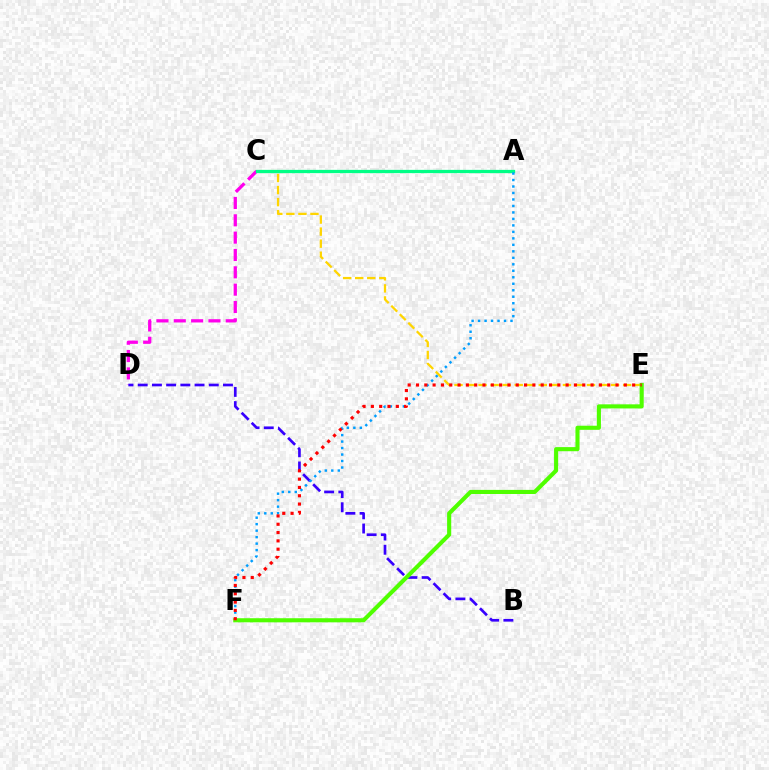{('C', 'E'): [{'color': '#ffd500', 'line_style': 'dashed', 'thickness': 1.64}], ('C', 'D'): [{'color': '#ff00ed', 'line_style': 'dashed', 'thickness': 2.35}], ('B', 'D'): [{'color': '#3700ff', 'line_style': 'dashed', 'thickness': 1.93}], ('A', 'C'): [{'color': '#00ff86', 'line_style': 'solid', 'thickness': 2.36}], ('A', 'F'): [{'color': '#009eff', 'line_style': 'dotted', 'thickness': 1.76}], ('E', 'F'): [{'color': '#4fff00', 'line_style': 'solid', 'thickness': 2.96}, {'color': '#ff0000', 'line_style': 'dotted', 'thickness': 2.26}]}